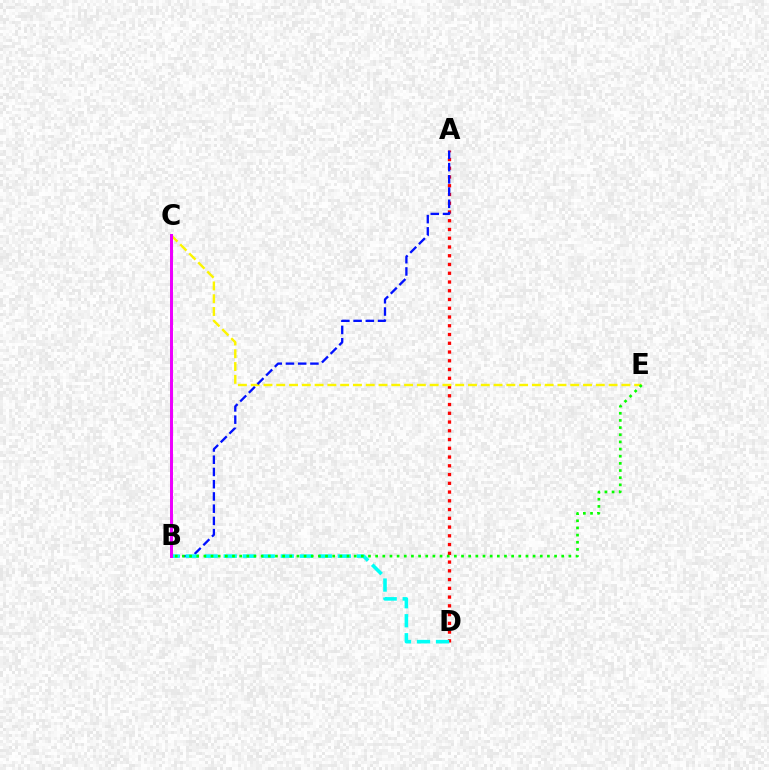{('A', 'D'): [{'color': '#ff0000', 'line_style': 'dotted', 'thickness': 2.38}], ('C', 'E'): [{'color': '#fcf500', 'line_style': 'dashed', 'thickness': 1.74}], ('A', 'B'): [{'color': '#0010ff', 'line_style': 'dashed', 'thickness': 1.66}], ('B', 'D'): [{'color': '#00fff6', 'line_style': 'dashed', 'thickness': 2.58}], ('B', 'E'): [{'color': '#08ff00', 'line_style': 'dotted', 'thickness': 1.94}], ('B', 'C'): [{'color': '#ee00ff', 'line_style': 'solid', 'thickness': 2.15}]}